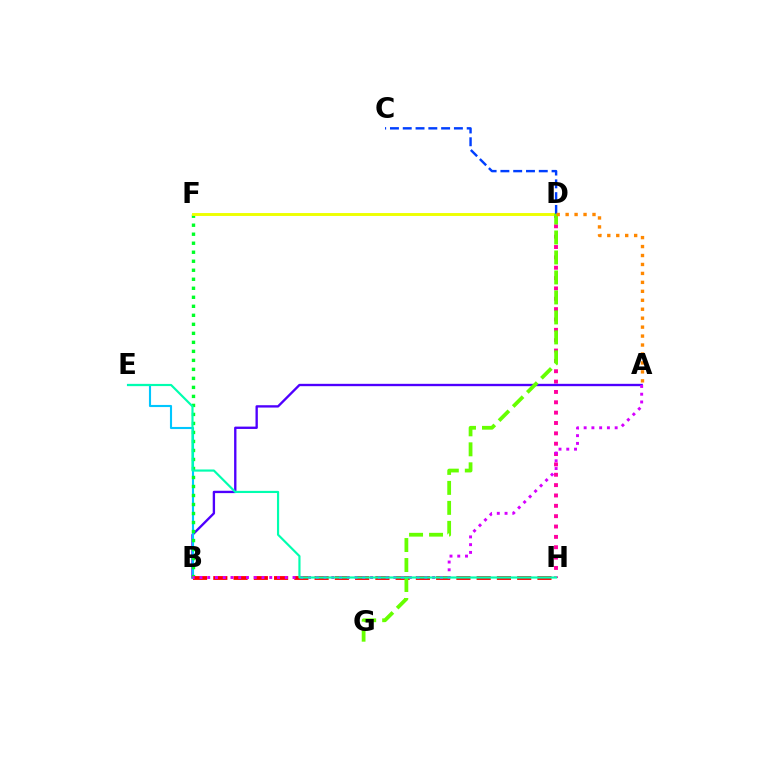{('D', 'H'): [{'color': '#ff00a0', 'line_style': 'dotted', 'thickness': 2.81}], ('A', 'B'): [{'color': '#4f00ff', 'line_style': 'solid', 'thickness': 1.69}, {'color': '#d600ff', 'line_style': 'dotted', 'thickness': 2.11}], ('B', 'E'): [{'color': '#00c7ff', 'line_style': 'solid', 'thickness': 1.52}], ('B', 'F'): [{'color': '#00ff27', 'line_style': 'dotted', 'thickness': 2.45}], ('D', 'F'): [{'color': '#eeff00', 'line_style': 'solid', 'thickness': 2.1}], ('C', 'D'): [{'color': '#003fff', 'line_style': 'dashed', 'thickness': 1.74}], ('B', 'H'): [{'color': '#ff0000', 'line_style': 'dashed', 'thickness': 2.75}], ('D', 'G'): [{'color': '#66ff00', 'line_style': 'dashed', 'thickness': 2.71}], ('E', 'H'): [{'color': '#00ffaf', 'line_style': 'solid', 'thickness': 1.56}], ('A', 'D'): [{'color': '#ff8800', 'line_style': 'dotted', 'thickness': 2.43}]}